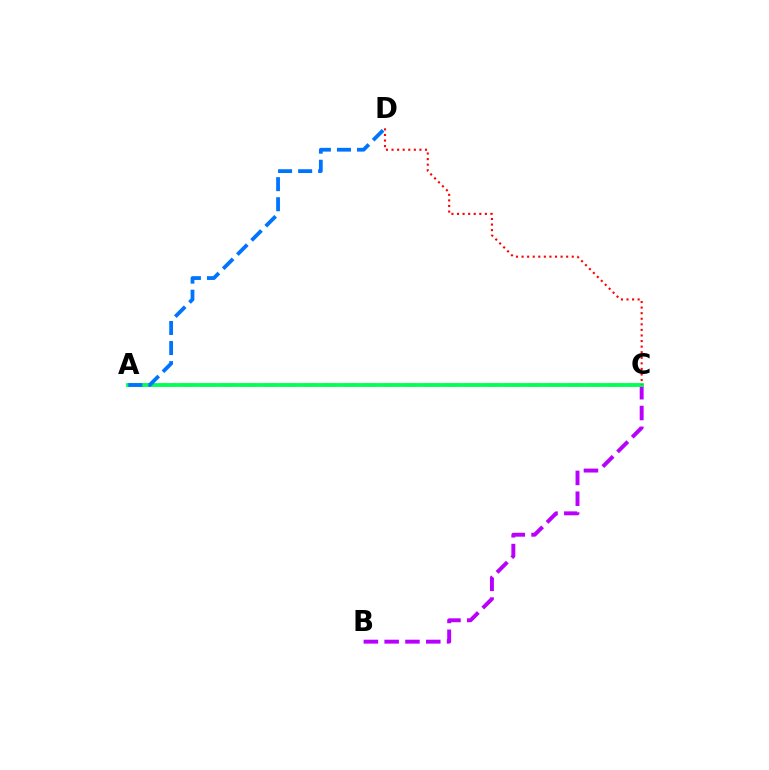{('A', 'C'): [{'color': '#d1ff00', 'line_style': 'dashed', 'thickness': 2.76}, {'color': '#00ff5c', 'line_style': 'solid', 'thickness': 2.75}], ('B', 'C'): [{'color': '#b900ff', 'line_style': 'dashed', 'thickness': 2.83}], ('A', 'D'): [{'color': '#0074ff', 'line_style': 'dashed', 'thickness': 2.73}], ('C', 'D'): [{'color': '#ff0000', 'line_style': 'dotted', 'thickness': 1.52}]}